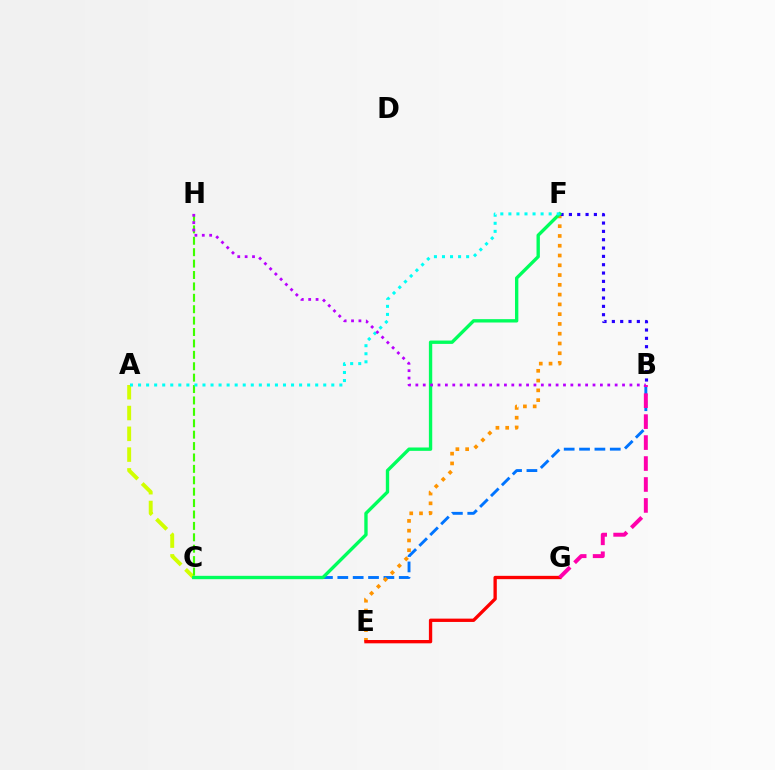{('B', 'C'): [{'color': '#0074ff', 'line_style': 'dashed', 'thickness': 2.09}], ('E', 'F'): [{'color': '#ff9400', 'line_style': 'dotted', 'thickness': 2.66}], ('A', 'C'): [{'color': '#d1ff00', 'line_style': 'dashed', 'thickness': 2.82}], ('B', 'F'): [{'color': '#2500ff', 'line_style': 'dotted', 'thickness': 2.26}], ('E', 'G'): [{'color': '#ff0000', 'line_style': 'solid', 'thickness': 2.39}], ('C', 'H'): [{'color': '#3dff00', 'line_style': 'dashed', 'thickness': 1.55}], ('C', 'F'): [{'color': '#00ff5c', 'line_style': 'solid', 'thickness': 2.42}], ('B', 'G'): [{'color': '#ff00ac', 'line_style': 'dashed', 'thickness': 2.85}], ('A', 'F'): [{'color': '#00fff6', 'line_style': 'dotted', 'thickness': 2.19}], ('B', 'H'): [{'color': '#b900ff', 'line_style': 'dotted', 'thickness': 2.01}]}